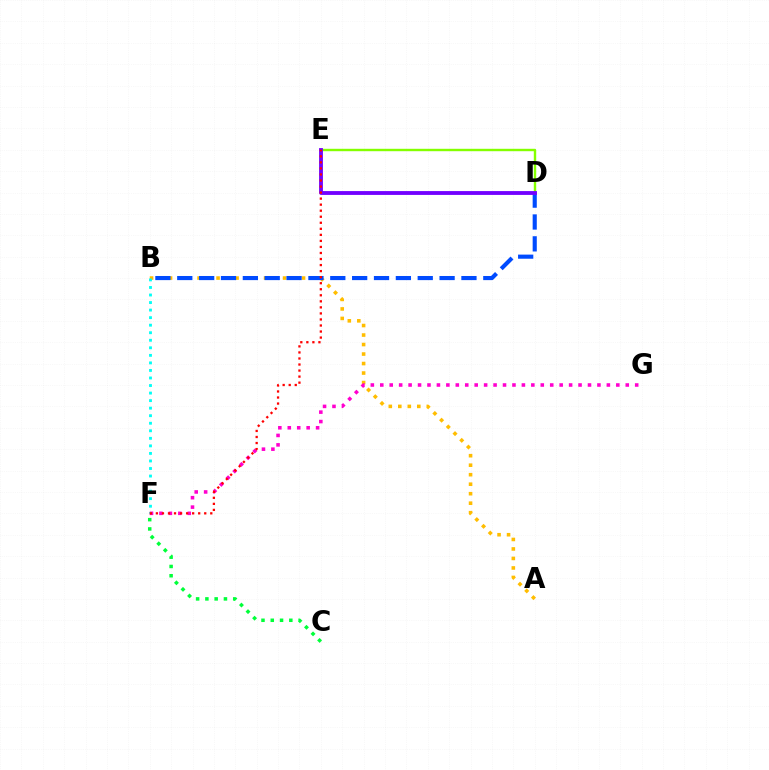{('A', 'B'): [{'color': '#ffbd00', 'line_style': 'dotted', 'thickness': 2.58}], ('C', 'F'): [{'color': '#00ff39', 'line_style': 'dotted', 'thickness': 2.52}], ('F', 'G'): [{'color': '#ff00cf', 'line_style': 'dotted', 'thickness': 2.57}], ('B', 'D'): [{'color': '#004bff', 'line_style': 'dashed', 'thickness': 2.97}], ('B', 'F'): [{'color': '#00fff6', 'line_style': 'dotted', 'thickness': 2.05}], ('D', 'E'): [{'color': '#84ff00', 'line_style': 'solid', 'thickness': 1.73}, {'color': '#7200ff', 'line_style': 'solid', 'thickness': 2.76}], ('E', 'F'): [{'color': '#ff0000', 'line_style': 'dotted', 'thickness': 1.64}]}